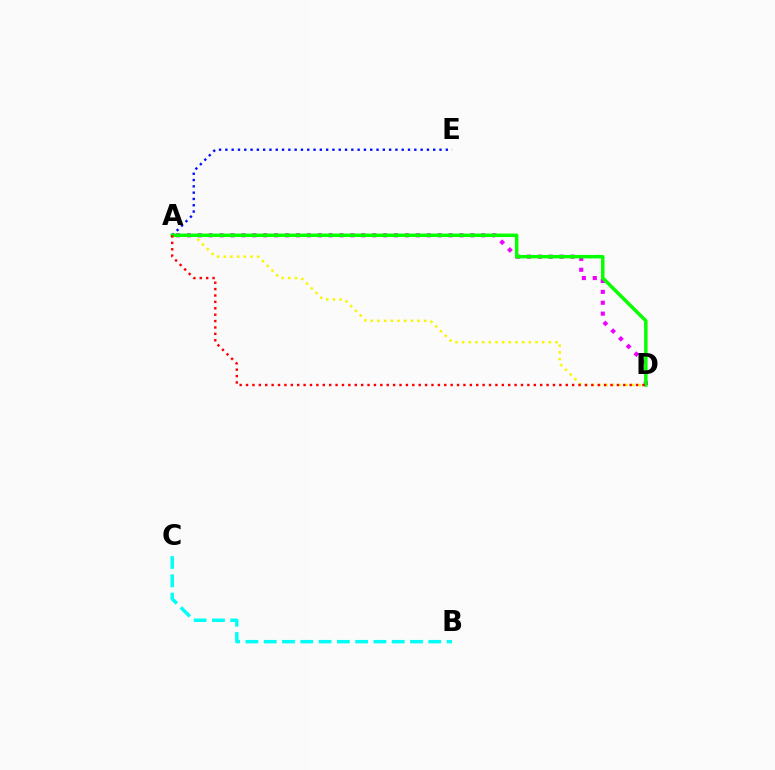{('A', 'D'): [{'color': '#ee00ff', 'line_style': 'dotted', 'thickness': 2.96}, {'color': '#fcf500', 'line_style': 'dotted', 'thickness': 1.81}, {'color': '#08ff00', 'line_style': 'solid', 'thickness': 2.51}, {'color': '#ff0000', 'line_style': 'dotted', 'thickness': 1.74}], ('A', 'E'): [{'color': '#0010ff', 'line_style': 'dotted', 'thickness': 1.71}], ('B', 'C'): [{'color': '#00fff6', 'line_style': 'dashed', 'thickness': 2.48}]}